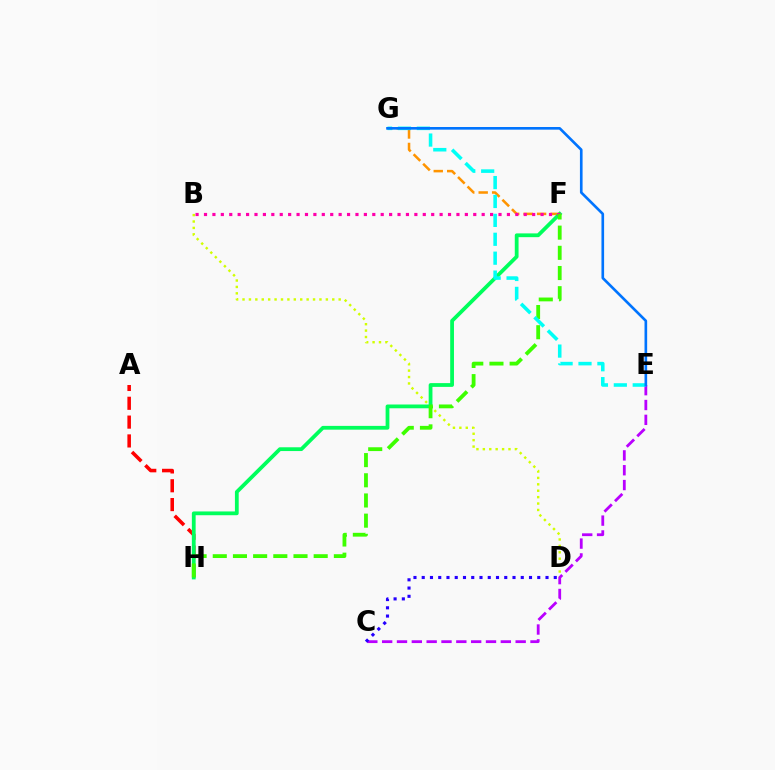{('A', 'H'): [{'color': '#ff0000', 'line_style': 'dashed', 'thickness': 2.56}], ('F', 'G'): [{'color': '#ff9400', 'line_style': 'dashed', 'thickness': 1.83}], ('B', 'D'): [{'color': '#d1ff00', 'line_style': 'dotted', 'thickness': 1.74}], ('F', 'H'): [{'color': '#00ff5c', 'line_style': 'solid', 'thickness': 2.72}, {'color': '#3dff00', 'line_style': 'dashed', 'thickness': 2.74}], ('C', 'E'): [{'color': '#b900ff', 'line_style': 'dashed', 'thickness': 2.02}], ('B', 'F'): [{'color': '#ff00ac', 'line_style': 'dotted', 'thickness': 2.29}], ('E', 'G'): [{'color': '#00fff6', 'line_style': 'dashed', 'thickness': 2.57}, {'color': '#0074ff', 'line_style': 'solid', 'thickness': 1.9}], ('C', 'D'): [{'color': '#2500ff', 'line_style': 'dotted', 'thickness': 2.24}]}